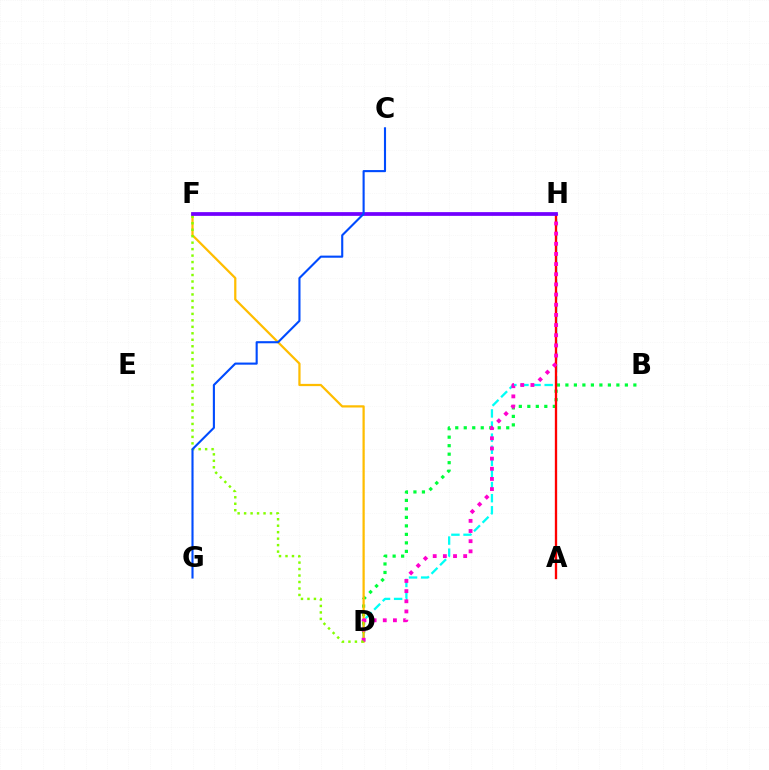{('D', 'H'): [{'color': '#00fff6', 'line_style': 'dashed', 'thickness': 1.64}, {'color': '#ff00cf', 'line_style': 'dotted', 'thickness': 2.76}], ('B', 'D'): [{'color': '#00ff39', 'line_style': 'dotted', 'thickness': 2.31}], ('D', 'F'): [{'color': '#ffbd00', 'line_style': 'solid', 'thickness': 1.61}, {'color': '#84ff00', 'line_style': 'dotted', 'thickness': 1.76}], ('A', 'H'): [{'color': '#ff0000', 'line_style': 'solid', 'thickness': 1.68}], ('F', 'H'): [{'color': '#7200ff', 'line_style': 'solid', 'thickness': 2.7}], ('C', 'G'): [{'color': '#004bff', 'line_style': 'solid', 'thickness': 1.52}]}